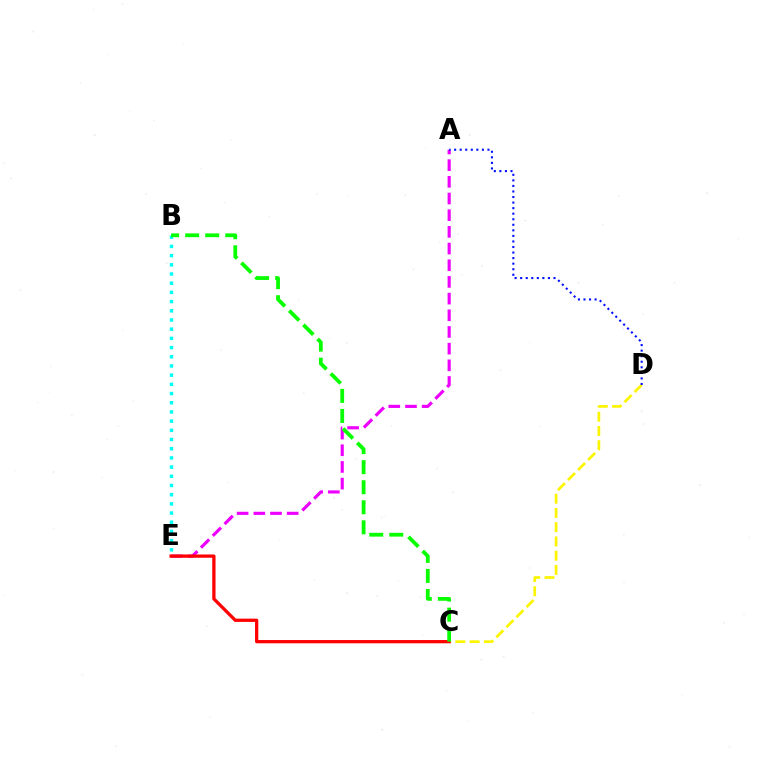{('A', 'E'): [{'color': '#ee00ff', 'line_style': 'dashed', 'thickness': 2.27}], ('B', 'E'): [{'color': '#00fff6', 'line_style': 'dotted', 'thickness': 2.5}], ('C', 'D'): [{'color': '#fcf500', 'line_style': 'dashed', 'thickness': 1.94}], ('C', 'E'): [{'color': '#ff0000', 'line_style': 'solid', 'thickness': 2.35}], ('A', 'D'): [{'color': '#0010ff', 'line_style': 'dotted', 'thickness': 1.51}], ('B', 'C'): [{'color': '#08ff00', 'line_style': 'dashed', 'thickness': 2.72}]}